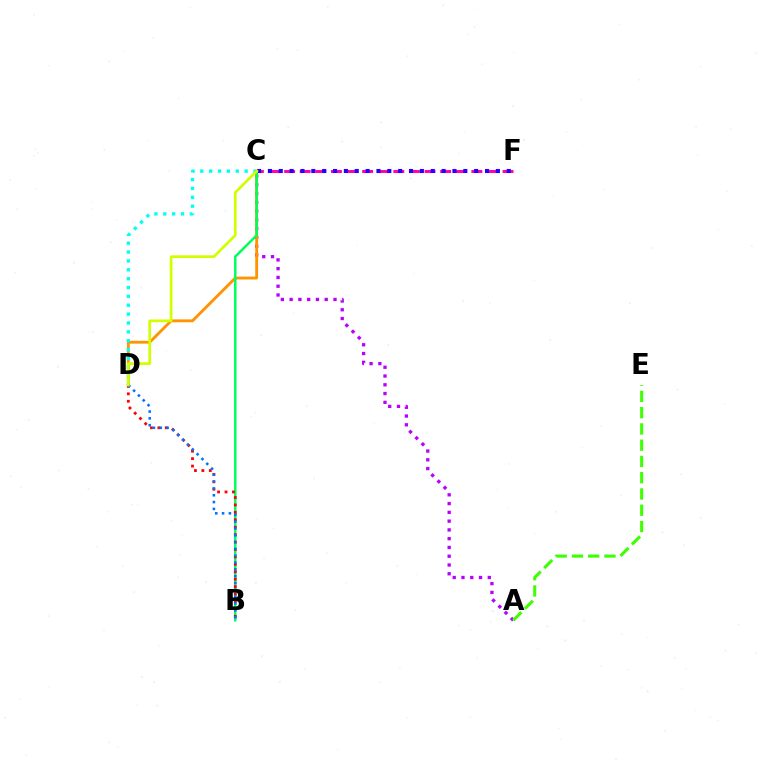{('C', 'F'): [{'color': '#ff00ac', 'line_style': 'dashed', 'thickness': 2.12}, {'color': '#2500ff', 'line_style': 'dotted', 'thickness': 2.95}], ('A', 'C'): [{'color': '#b900ff', 'line_style': 'dotted', 'thickness': 2.38}], ('C', 'D'): [{'color': '#ff9400', 'line_style': 'solid', 'thickness': 2.05}, {'color': '#00fff6', 'line_style': 'dotted', 'thickness': 2.41}, {'color': '#d1ff00', 'line_style': 'solid', 'thickness': 1.96}], ('A', 'E'): [{'color': '#3dff00', 'line_style': 'dashed', 'thickness': 2.21}], ('B', 'C'): [{'color': '#00ff5c', 'line_style': 'solid', 'thickness': 1.8}], ('B', 'D'): [{'color': '#ff0000', 'line_style': 'dotted', 'thickness': 2.02}, {'color': '#0074ff', 'line_style': 'dotted', 'thickness': 1.85}]}